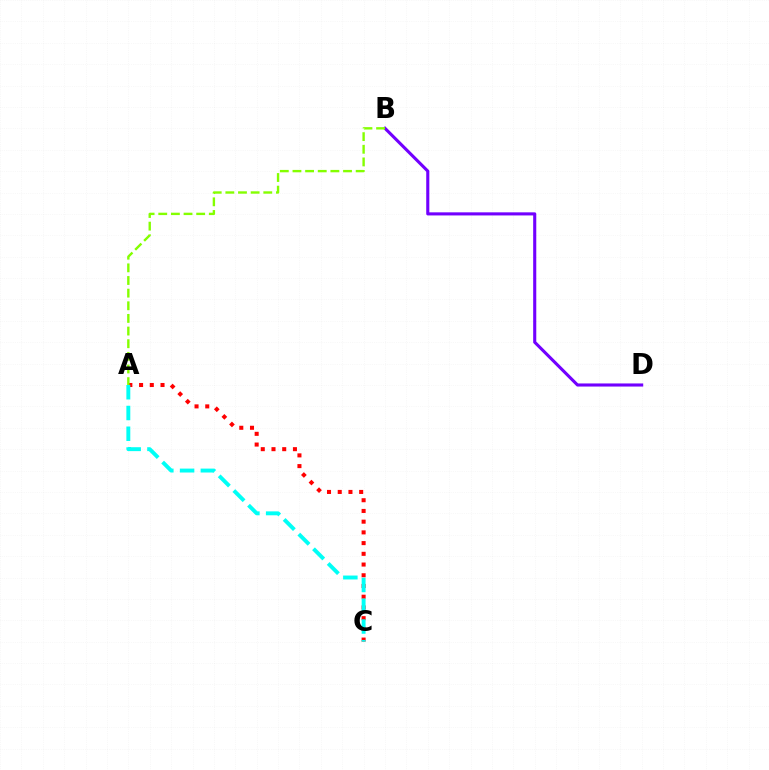{('B', 'D'): [{'color': '#7200ff', 'line_style': 'solid', 'thickness': 2.23}], ('A', 'C'): [{'color': '#ff0000', 'line_style': 'dotted', 'thickness': 2.91}, {'color': '#00fff6', 'line_style': 'dashed', 'thickness': 2.82}], ('A', 'B'): [{'color': '#84ff00', 'line_style': 'dashed', 'thickness': 1.72}]}